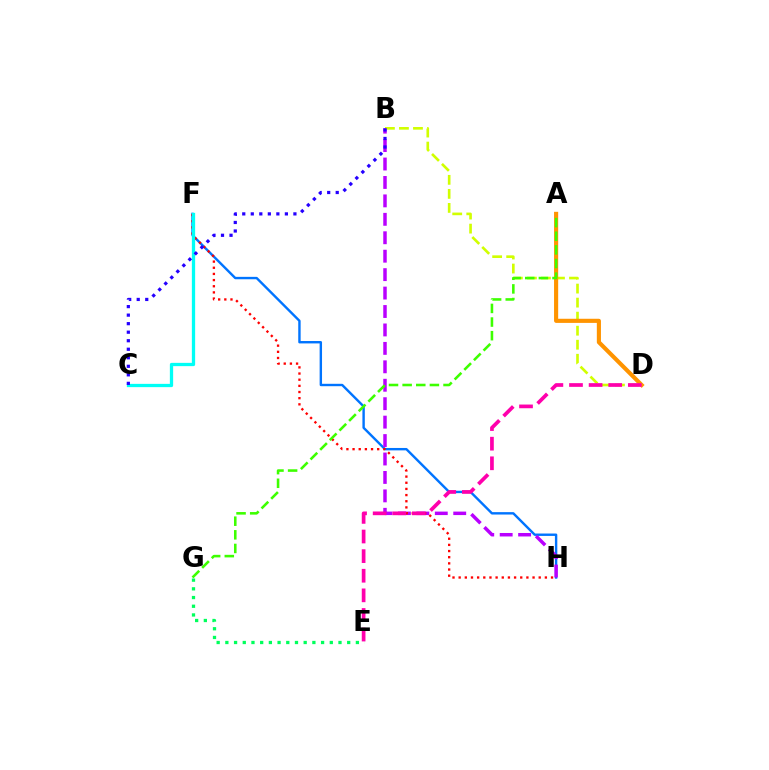{('E', 'G'): [{'color': '#00ff5c', 'line_style': 'dotted', 'thickness': 2.36}], ('B', 'D'): [{'color': '#d1ff00', 'line_style': 'dashed', 'thickness': 1.91}], ('A', 'D'): [{'color': '#ff9400', 'line_style': 'solid', 'thickness': 2.97}], ('F', 'H'): [{'color': '#0074ff', 'line_style': 'solid', 'thickness': 1.73}, {'color': '#ff0000', 'line_style': 'dotted', 'thickness': 1.67}], ('B', 'H'): [{'color': '#b900ff', 'line_style': 'dashed', 'thickness': 2.5}], ('A', 'G'): [{'color': '#3dff00', 'line_style': 'dashed', 'thickness': 1.85}], ('C', 'F'): [{'color': '#00fff6', 'line_style': 'solid', 'thickness': 2.36}], ('D', 'E'): [{'color': '#ff00ac', 'line_style': 'dashed', 'thickness': 2.66}], ('B', 'C'): [{'color': '#2500ff', 'line_style': 'dotted', 'thickness': 2.32}]}